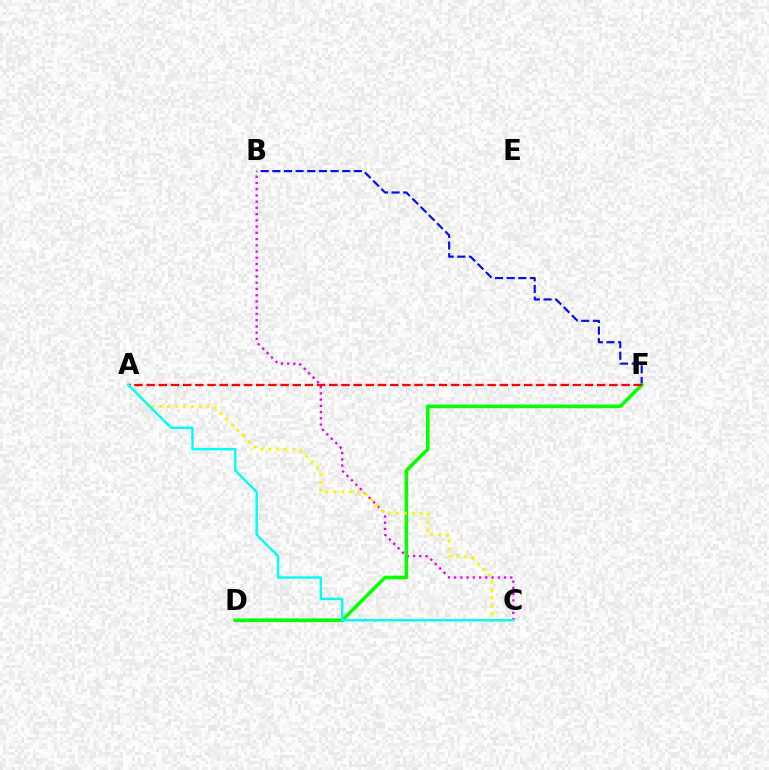{('B', 'C'): [{'color': '#ee00ff', 'line_style': 'dotted', 'thickness': 1.69}], ('B', 'F'): [{'color': '#0010ff', 'line_style': 'dashed', 'thickness': 1.58}], ('D', 'F'): [{'color': '#08ff00', 'line_style': 'solid', 'thickness': 2.6}], ('A', 'C'): [{'color': '#fcf500', 'line_style': 'dotted', 'thickness': 2.16}, {'color': '#00fff6', 'line_style': 'solid', 'thickness': 1.75}], ('A', 'F'): [{'color': '#ff0000', 'line_style': 'dashed', 'thickness': 1.65}]}